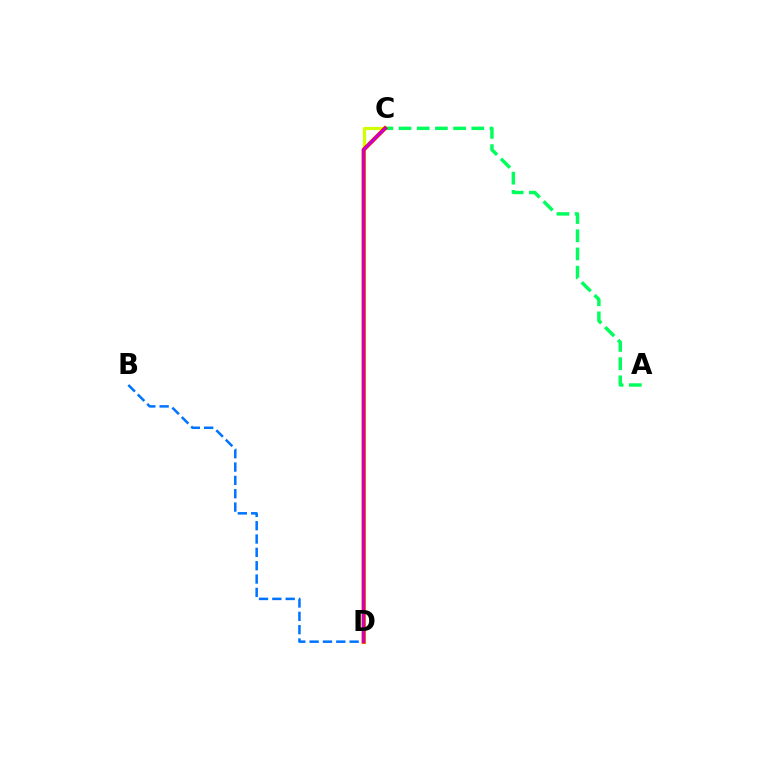{('C', 'D'): [{'color': '#d1ff00', 'line_style': 'solid', 'thickness': 2.32}, {'color': '#ff0000', 'line_style': 'solid', 'thickness': 2.87}, {'color': '#b900ff', 'line_style': 'solid', 'thickness': 1.58}], ('B', 'D'): [{'color': '#0074ff', 'line_style': 'dashed', 'thickness': 1.81}], ('A', 'C'): [{'color': '#00ff5c', 'line_style': 'dashed', 'thickness': 2.47}]}